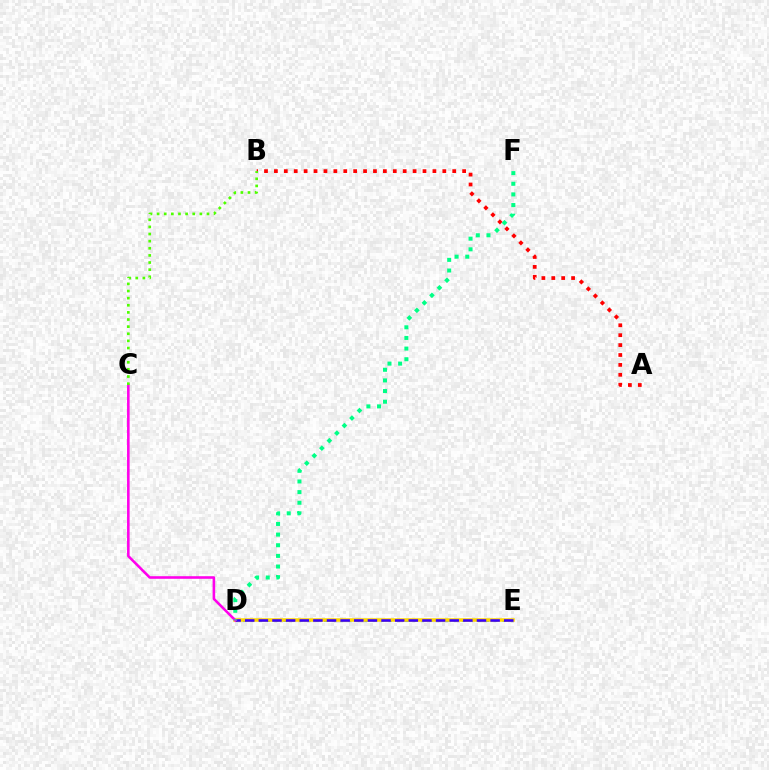{('D', 'E'): [{'color': '#009eff', 'line_style': 'dotted', 'thickness': 2.2}, {'color': '#ffd500', 'line_style': 'solid', 'thickness': 2.54}, {'color': '#3700ff', 'line_style': 'dashed', 'thickness': 1.85}], ('A', 'B'): [{'color': '#ff0000', 'line_style': 'dotted', 'thickness': 2.69}], ('C', 'D'): [{'color': '#ff00ed', 'line_style': 'solid', 'thickness': 1.86}], ('D', 'F'): [{'color': '#00ff86', 'line_style': 'dotted', 'thickness': 2.89}], ('B', 'C'): [{'color': '#4fff00', 'line_style': 'dotted', 'thickness': 1.94}]}